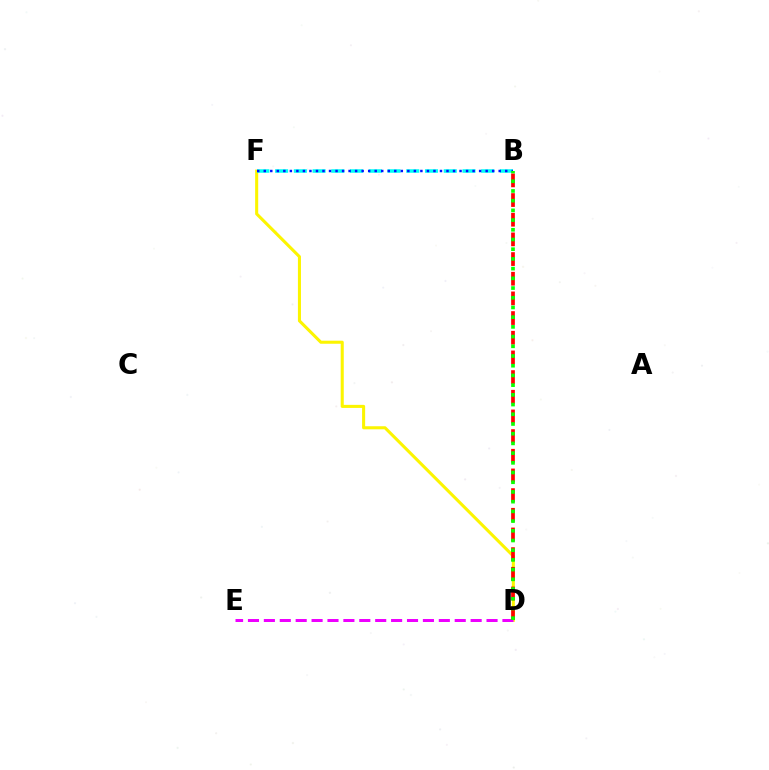{('D', 'F'): [{'color': '#fcf500', 'line_style': 'solid', 'thickness': 2.2}], ('B', 'F'): [{'color': '#00fff6', 'line_style': 'dashed', 'thickness': 2.55}, {'color': '#0010ff', 'line_style': 'dotted', 'thickness': 1.77}], ('D', 'E'): [{'color': '#ee00ff', 'line_style': 'dashed', 'thickness': 2.16}], ('B', 'D'): [{'color': '#ff0000', 'line_style': 'dashed', 'thickness': 2.67}, {'color': '#08ff00', 'line_style': 'dotted', 'thickness': 2.64}]}